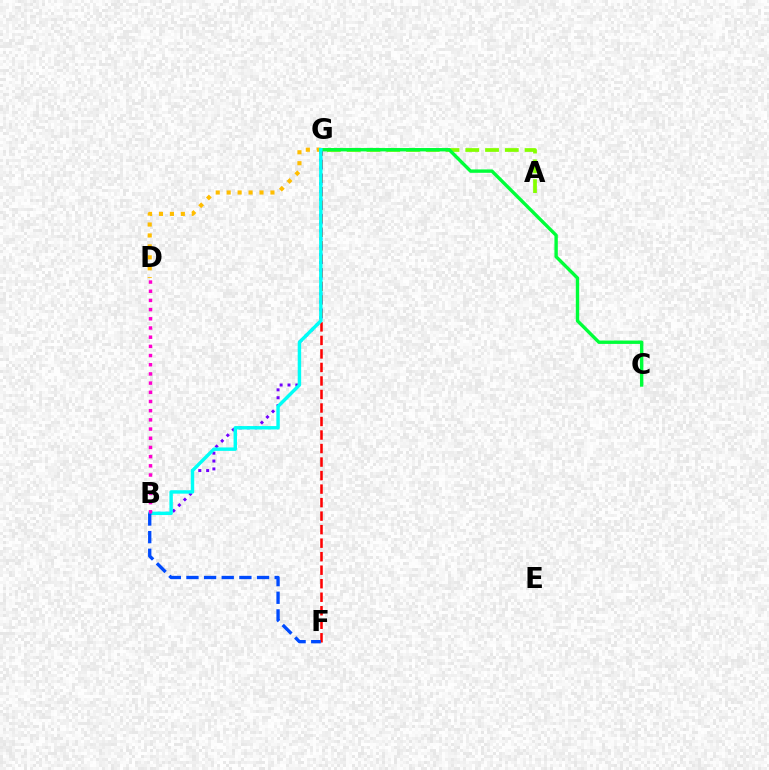{('F', 'G'): [{'color': '#ff0000', 'line_style': 'dashed', 'thickness': 1.84}], ('B', 'G'): [{'color': '#7200ff', 'line_style': 'dotted', 'thickness': 2.14}, {'color': '#00fff6', 'line_style': 'solid', 'thickness': 2.47}], ('A', 'G'): [{'color': '#84ff00', 'line_style': 'dashed', 'thickness': 2.69}], ('D', 'G'): [{'color': '#ffbd00', 'line_style': 'dotted', 'thickness': 2.97}], ('C', 'G'): [{'color': '#00ff39', 'line_style': 'solid', 'thickness': 2.43}], ('B', 'F'): [{'color': '#004bff', 'line_style': 'dashed', 'thickness': 2.4}], ('B', 'D'): [{'color': '#ff00cf', 'line_style': 'dotted', 'thickness': 2.5}]}